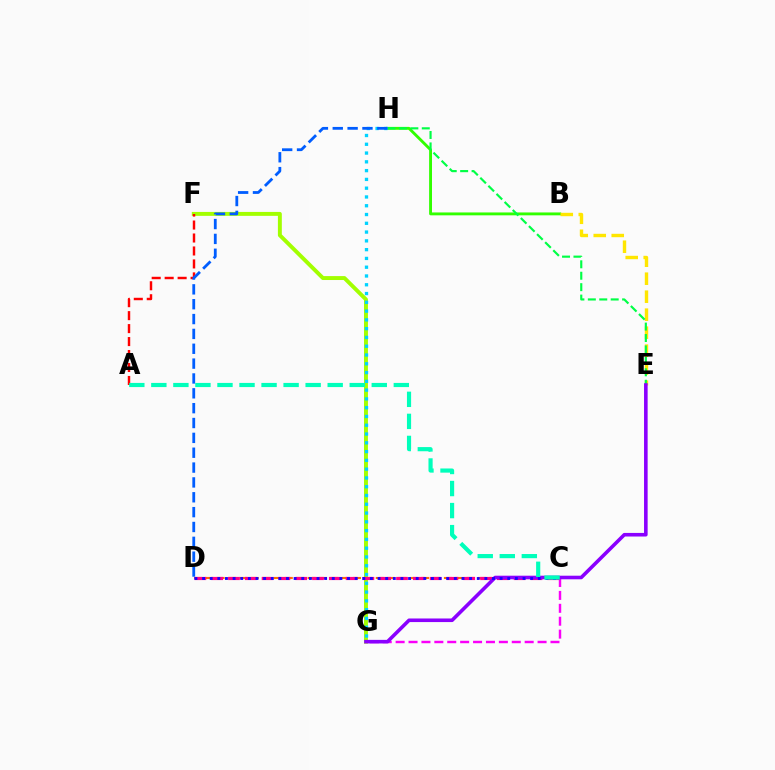{('F', 'G'): [{'color': '#a2ff00', 'line_style': 'solid', 'thickness': 2.83}], ('B', 'H'): [{'color': '#31ff00', 'line_style': 'solid', 'thickness': 2.07}], ('A', 'F'): [{'color': '#ff0000', 'line_style': 'dashed', 'thickness': 1.76}], ('C', 'D'): [{'color': '#ff7000', 'line_style': 'dashed', 'thickness': 1.54}, {'color': '#ff0088', 'line_style': 'dashed', 'thickness': 2.28}, {'color': '#1900ff', 'line_style': 'dotted', 'thickness': 2.07}], ('B', 'E'): [{'color': '#ffe600', 'line_style': 'dashed', 'thickness': 2.44}], ('C', 'G'): [{'color': '#fa00f9', 'line_style': 'dashed', 'thickness': 1.75}], ('E', 'H'): [{'color': '#00ff45', 'line_style': 'dashed', 'thickness': 1.55}], ('E', 'G'): [{'color': '#8a00ff', 'line_style': 'solid', 'thickness': 2.59}], ('G', 'H'): [{'color': '#00d3ff', 'line_style': 'dotted', 'thickness': 2.39}], ('D', 'H'): [{'color': '#005dff', 'line_style': 'dashed', 'thickness': 2.02}], ('A', 'C'): [{'color': '#00ffbb', 'line_style': 'dashed', 'thickness': 2.99}]}